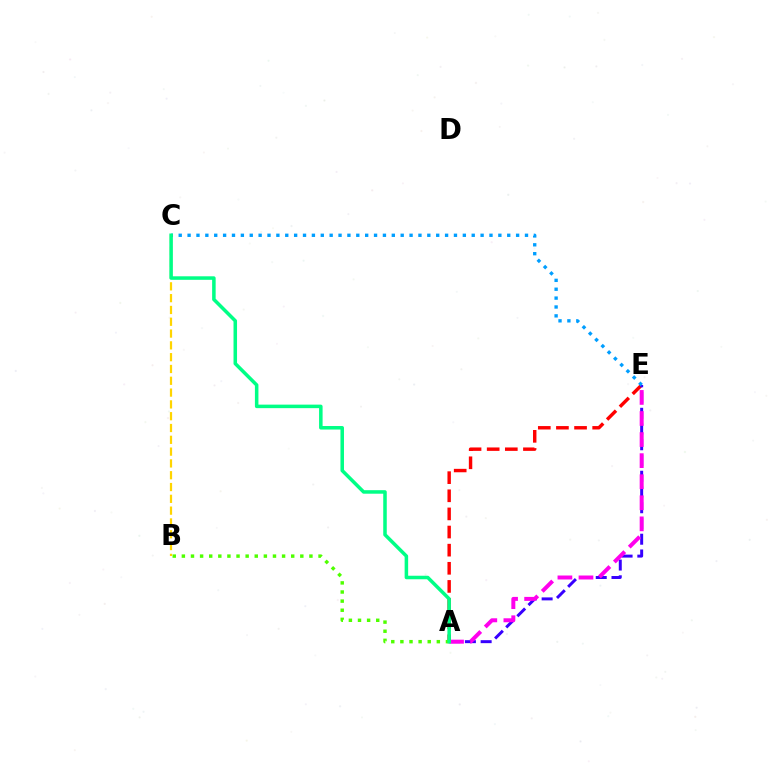{('A', 'E'): [{'color': '#ff0000', 'line_style': 'dashed', 'thickness': 2.46}, {'color': '#3700ff', 'line_style': 'dashed', 'thickness': 2.14}, {'color': '#ff00ed', 'line_style': 'dashed', 'thickness': 2.86}], ('C', 'E'): [{'color': '#009eff', 'line_style': 'dotted', 'thickness': 2.41}], ('A', 'B'): [{'color': '#4fff00', 'line_style': 'dotted', 'thickness': 2.48}], ('B', 'C'): [{'color': '#ffd500', 'line_style': 'dashed', 'thickness': 1.6}], ('A', 'C'): [{'color': '#00ff86', 'line_style': 'solid', 'thickness': 2.54}]}